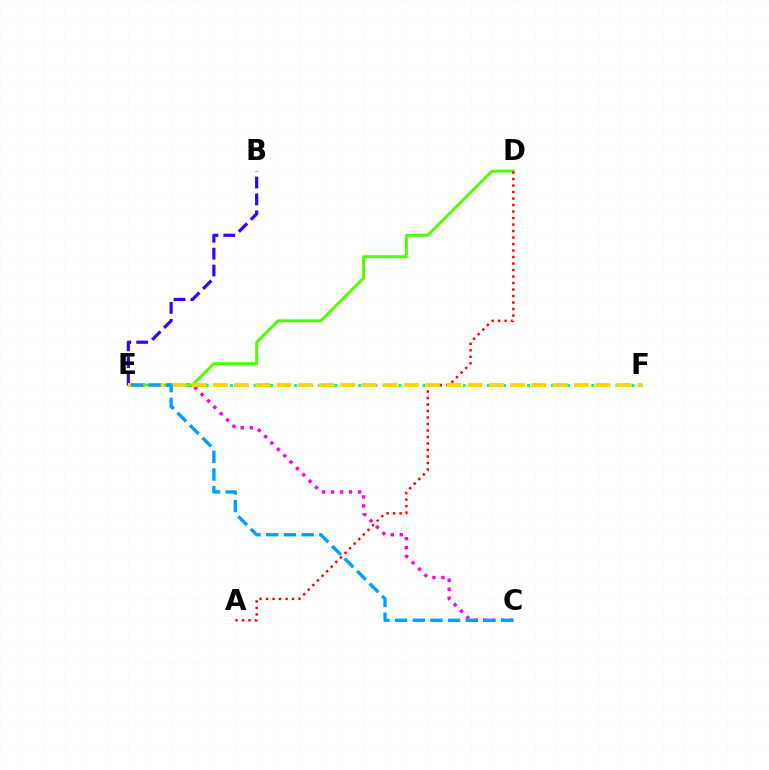{('E', 'F'): [{'color': '#00ff86', 'line_style': 'dotted', 'thickness': 2.18}, {'color': '#ffd500', 'line_style': 'dashed', 'thickness': 2.88}], ('C', 'E'): [{'color': '#ff00ed', 'line_style': 'dotted', 'thickness': 2.44}, {'color': '#009eff', 'line_style': 'dashed', 'thickness': 2.4}], ('D', 'E'): [{'color': '#4fff00', 'line_style': 'solid', 'thickness': 2.13}], ('B', 'E'): [{'color': '#3700ff', 'line_style': 'dashed', 'thickness': 2.3}], ('A', 'D'): [{'color': '#ff0000', 'line_style': 'dotted', 'thickness': 1.77}]}